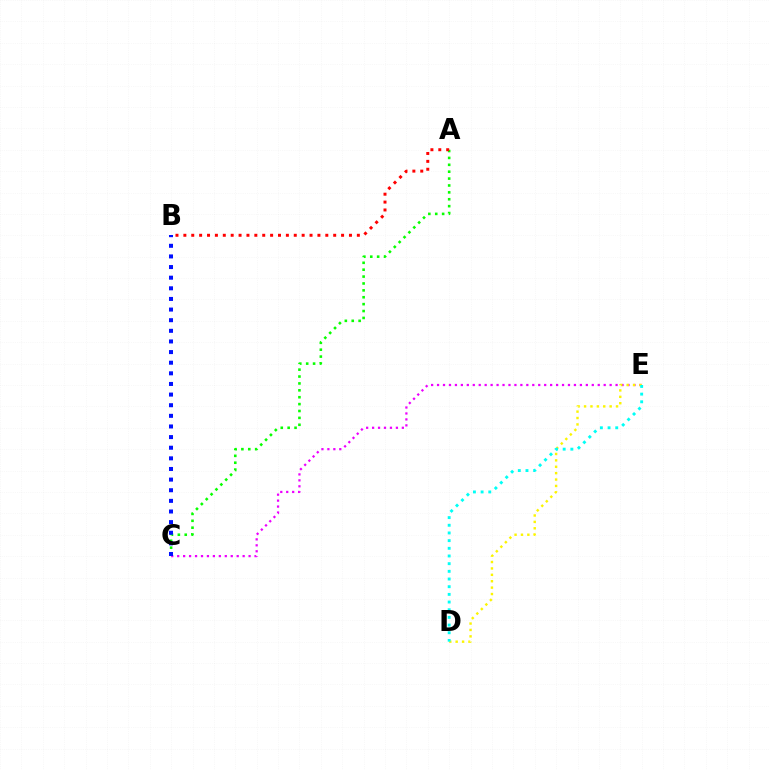{('C', 'E'): [{'color': '#ee00ff', 'line_style': 'dotted', 'thickness': 1.62}], ('D', 'E'): [{'color': '#fcf500', 'line_style': 'dotted', 'thickness': 1.74}, {'color': '#00fff6', 'line_style': 'dotted', 'thickness': 2.09}], ('A', 'C'): [{'color': '#08ff00', 'line_style': 'dotted', 'thickness': 1.87}], ('B', 'C'): [{'color': '#0010ff', 'line_style': 'dotted', 'thickness': 2.89}], ('A', 'B'): [{'color': '#ff0000', 'line_style': 'dotted', 'thickness': 2.14}]}